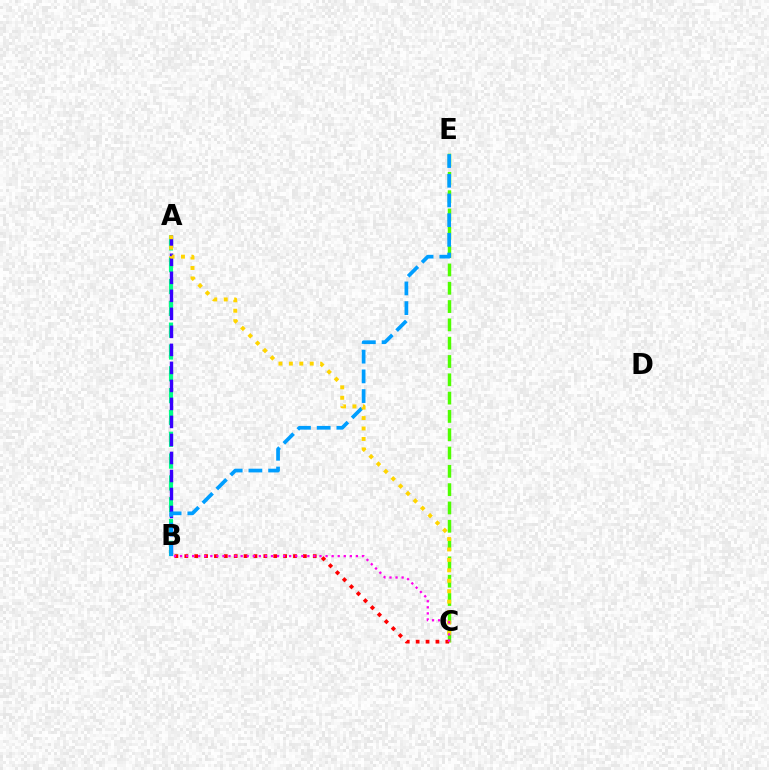{('C', 'E'): [{'color': '#4fff00', 'line_style': 'dashed', 'thickness': 2.49}], ('A', 'B'): [{'color': '#00ff86', 'line_style': 'dashed', 'thickness': 2.96}, {'color': '#3700ff', 'line_style': 'dashed', 'thickness': 2.45}], ('B', 'E'): [{'color': '#009eff', 'line_style': 'dashed', 'thickness': 2.68}], ('B', 'C'): [{'color': '#ff0000', 'line_style': 'dotted', 'thickness': 2.68}, {'color': '#ff00ed', 'line_style': 'dotted', 'thickness': 1.65}], ('A', 'C'): [{'color': '#ffd500', 'line_style': 'dotted', 'thickness': 2.83}]}